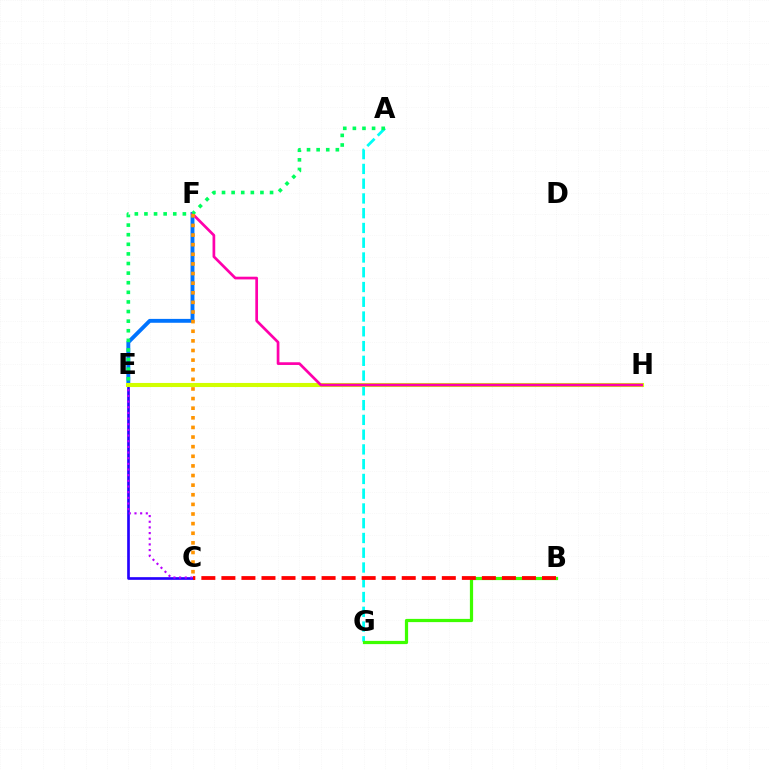{('C', 'E'): [{'color': '#2500ff', 'line_style': 'solid', 'thickness': 1.92}, {'color': '#b900ff', 'line_style': 'dotted', 'thickness': 1.54}], ('E', 'F'): [{'color': '#0074ff', 'line_style': 'solid', 'thickness': 2.8}], ('A', 'G'): [{'color': '#00fff6', 'line_style': 'dashed', 'thickness': 2.01}], ('E', 'H'): [{'color': '#d1ff00', 'line_style': 'solid', 'thickness': 2.94}], ('F', 'H'): [{'color': '#ff00ac', 'line_style': 'solid', 'thickness': 1.95}], ('B', 'G'): [{'color': '#3dff00', 'line_style': 'solid', 'thickness': 2.32}], ('A', 'E'): [{'color': '#00ff5c', 'line_style': 'dotted', 'thickness': 2.61}], ('B', 'C'): [{'color': '#ff0000', 'line_style': 'dashed', 'thickness': 2.72}], ('C', 'F'): [{'color': '#ff9400', 'line_style': 'dotted', 'thickness': 2.61}]}